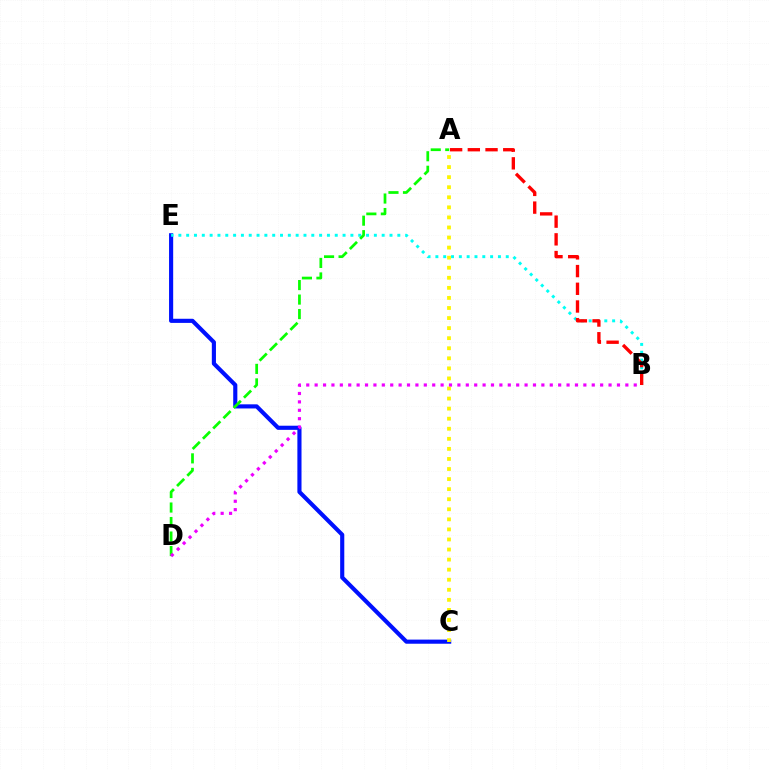{('C', 'E'): [{'color': '#0010ff', 'line_style': 'solid', 'thickness': 2.97}], ('A', 'C'): [{'color': '#fcf500', 'line_style': 'dotted', 'thickness': 2.73}], ('B', 'E'): [{'color': '#00fff6', 'line_style': 'dotted', 'thickness': 2.12}], ('A', 'D'): [{'color': '#08ff00', 'line_style': 'dashed', 'thickness': 1.97}], ('A', 'B'): [{'color': '#ff0000', 'line_style': 'dashed', 'thickness': 2.41}], ('B', 'D'): [{'color': '#ee00ff', 'line_style': 'dotted', 'thickness': 2.28}]}